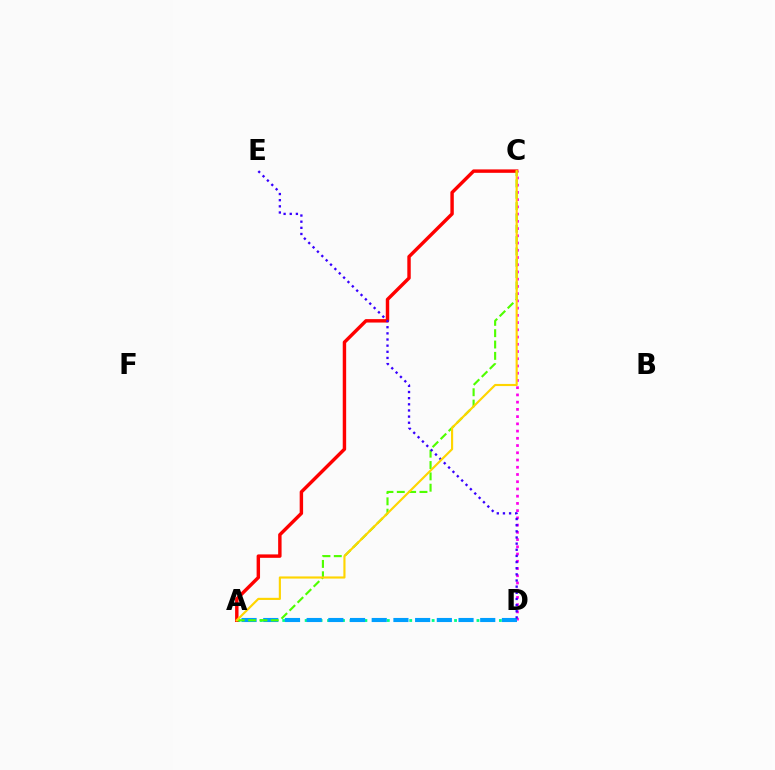{('C', 'D'): [{'color': '#ff00ed', 'line_style': 'dotted', 'thickness': 1.97}], ('A', 'D'): [{'color': '#00ff86', 'line_style': 'dotted', 'thickness': 2.03}, {'color': '#009eff', 'line_style': 'dashed', 'thickness': 2.95}], ('A', 'C'): [{'color': '#ff0000', 'line_style': 'solid', 'thickness': 2.47}, {'color': '#4fff00', 'line_style': 'dashed', 'thickness': 1.54}, {'color': '#ffd500', 'line_style': 'solid', 'thickness': 1.54}], ('D', 'E'): [{'color': '#3700ff', 'line_style': 'dotted', 'thickness': 1.67}]}